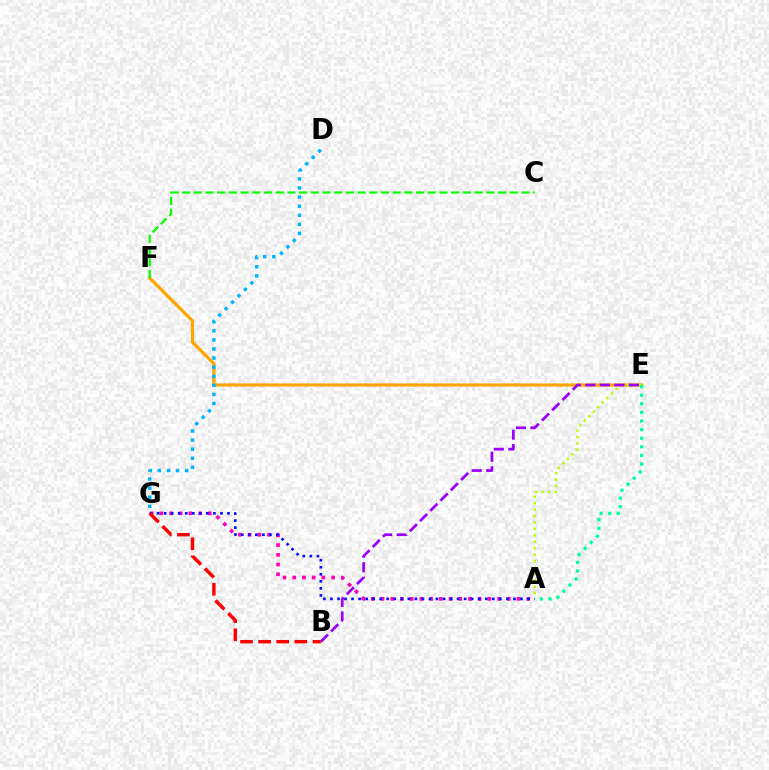{('E', 'F'): [{'color': '#ffa500', 'line_style': 'solid', 'thickness': 2.31}], ('A', 'E'): [{'color': '#b3ff00', 'line_style': 'dotted', 'thickness': 1.75}, {'color': '#00ff9d', 'line_style': 'dotted', 'thickness': 2.34}], ('A', 'G'): [{'color': '#ff00bd', 'line_style': 'dotted', 'thickness': 2.64}, {'color': '#0010ff', 'line_style': 'dotted', 'thickness': 1.91}], ('C', 'F'): [{'color': '#08ff00', 'line_style': 'dashed', 'thickness': 1.59}], ('B', 'E'): [{'color': '#9b00ff', 'line_style': 'dashed', 'thickness': 1.97}], ('B', 'G'): [{'color': '#ff0000', 'line_style': 'dashed', 'thickness': 2.46}], ('D', 'G'): [{'color': '#00b5ff', 'line_style': 'dotted', 'thickness': 2.47}]}